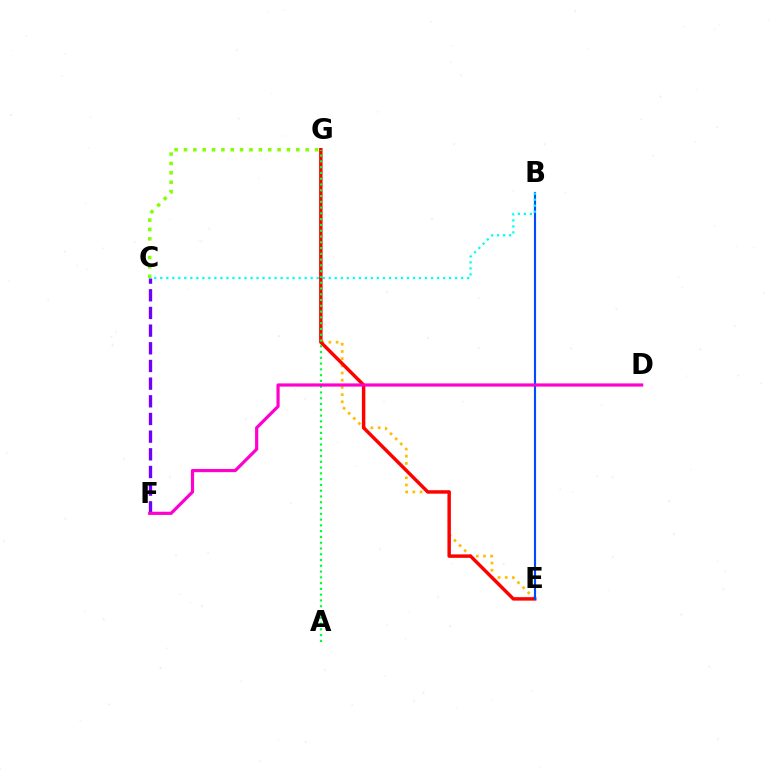{('E', 'G'): [{'color': '#ffbd00', 'line_style': 'dotted', 'thickness': 1.95}, {'color': '#ff0000', 'line_style': 'solid', 'thickness': 2.48}], ('C', 'G'): [{'color': '#84ff00', 'line_style': 'dotted', 'thickness': 2.54}], ('C', 'F'): [{'color': '#7200ff', 'line_style': 'dashed', 'thickness': 2.4}], ('A', 'G'): [{'color': '#00ff39', 'line_style': 'dotted', 'thickness': 1.57}], ('B', 'E'): [{'color': '#004bff', 'line_style': 'solid', 'thickness': 1.54}], ('D', 'F'): [{'color': '#ff00cf', 'line_style': 'solid', 'thickness': 2.3}], ('B', 'C'): [{'color': '#00fff6', 'line_style': 'dotted', 'thickness': 1.64}]}